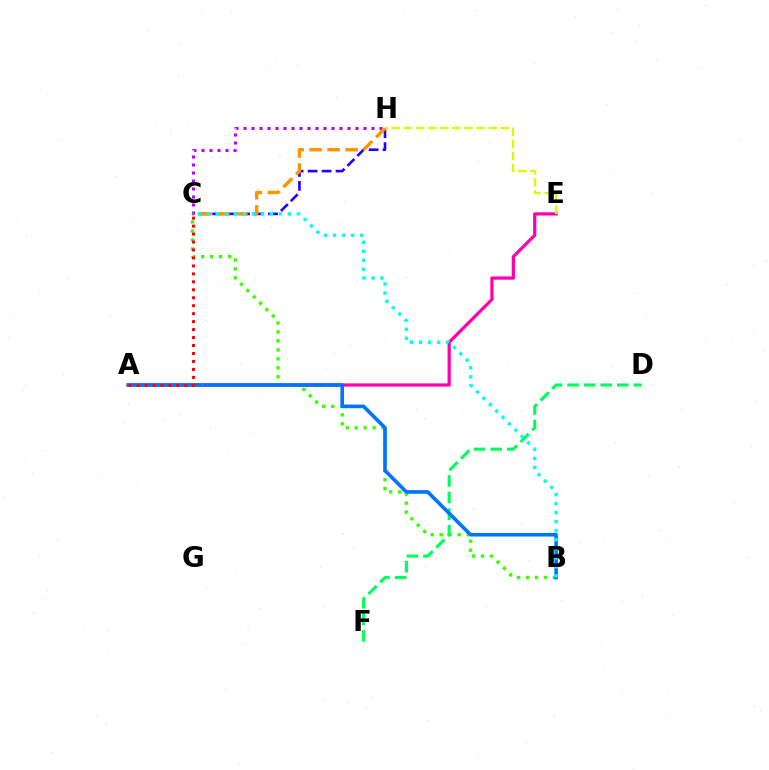{('A', 'E'): [{'color': '#ff00ac', 'line_style': 'solid', 'thickness': 2.32}], ('B', 'C'): [{'color': '#3dff00', 'line_style': 'dotted', 'thickness': 2.44}, {'color': '#00fff6', 'line_style': 'dotted', 'thickness': 2.45}], ('C', 'H'): [{'color': '#b900ff', 'line_style': 'dotted', 'thickness': 2.17}, {'color': '#2500ff', 'line_style': 'dashed', 'thickness': 1.9}, {'color': '#ff9400', 'line_style': 'dashed', 'thickness': 2.44}], ('D', 'F'): [{'color': '#00ff5c', 'line_style': 'dashed', 'thickness': 2.25}], ('A', 'B'): [{'color': '#0074ff', 'line_style': 'solid', 'thickness': 2.61}], ('E', 'H'): [{'color': '#d1ff00', 'line_style': 'dashed', 'thickness': 1.64}], ('A', 'C'): [{'color': '#ff0000', 'line_style': 'dotted', 'thickness': 2.16}]}